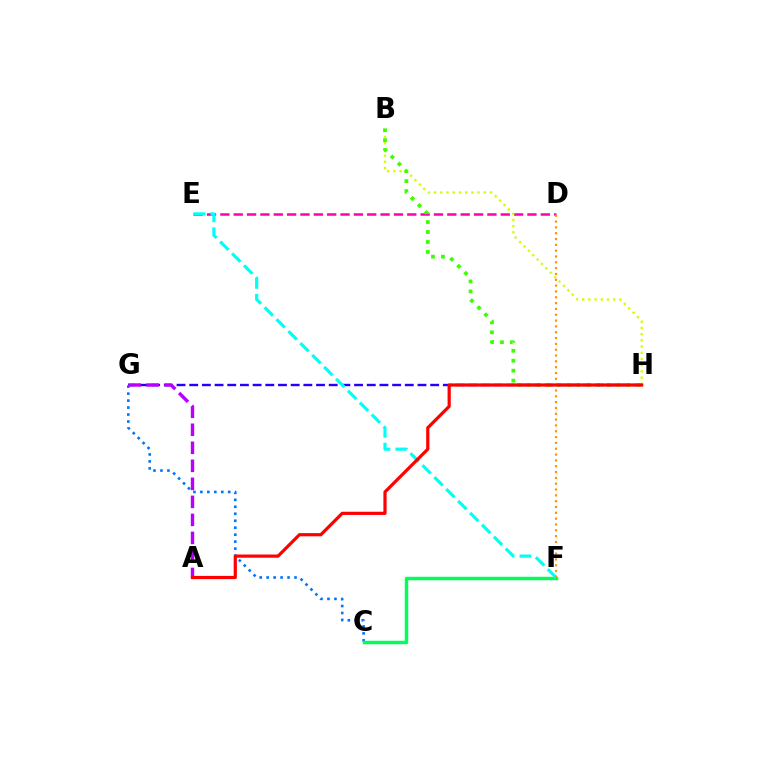{('G', 'H'): [{'color': '#2500ff', 'line_style': 'dashed', 'thickness': 1.72}], ('D', 'E'): [{'color': '#ff00ac', 'line_style': 'dashed', 'thickness': 1.81}], ('C', 'G'): [{'color': '#0074ff', 'line_style': 'dotted', 'thickness': 1.89}], ('C', 'F'): [{'color': '#00ff5c', 'line_style': 'solid', 'thickness': 2.49}], ('E', 'F'): [{'color': '#00fff6', 'line_style': 'dashed', 'thickness': 2.29}], ('A', 'G'): [{'color': '#b900ff', 'line_style': 'dashed', 'thickness': 2.45}], ('B', 'H'): [{'color': '#d1ff00', 'line_style': 'dotted', 'thickness': 1.69}, {'color': '#3dff00', 'line_style': 'dotted', 'thickness': 2.71}], ('D', 'F'): [{'color': '#ff9400', 'line_style': 'dotted', 'thickness': 1.58}], ('A', 'H'): [{'color': '#ff0000', 'line_style': 'solid', 'thickness': 2.31}]}